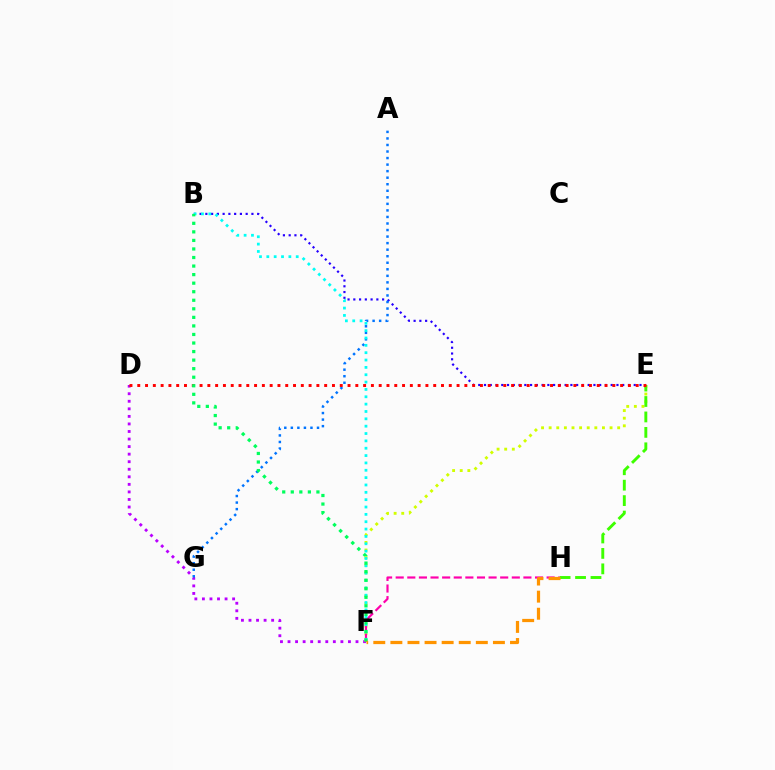{('B', 'E'): [{'color': '#2500ff', 'line_style': 'dotted', 'thickness': 1.56}], ('D', 'F'): [{'color': '#b900ff', 'line_style': 'dotted', 'thickness': 2.05}], ('E', 'F'): [{'color': '#d1ff00', 'line_style': 'dotted', 'thickness': 2.07}], ('A', 'G'): [{'color': '#0074ff', 'line_style': 'dotted', 'thickness': 1.78}], ('E', 'H'): [{'color': '#3dff00', 'line_style': 'dashed', 'thickness': 2.1}], ('F', 'H'): [{'color': '#ff00ac', 'line_style': 'dashed', 'thickness': 1.58}, {'color': '#ff9400', 'line_style': 'dashed', 'thickness': 2.32}], ('D', 'E'): [{'color': '#ff0000', 'line_style': 'dotted', 'thickness': 2.12}], ('B', 'F'): [{'color': '#00fff6', 'line_style': 'dotted', 'thickness': 2.0}, {'color': '#00ff5c', 'line_style': 'dotted', 'thickness': 2.32}]}